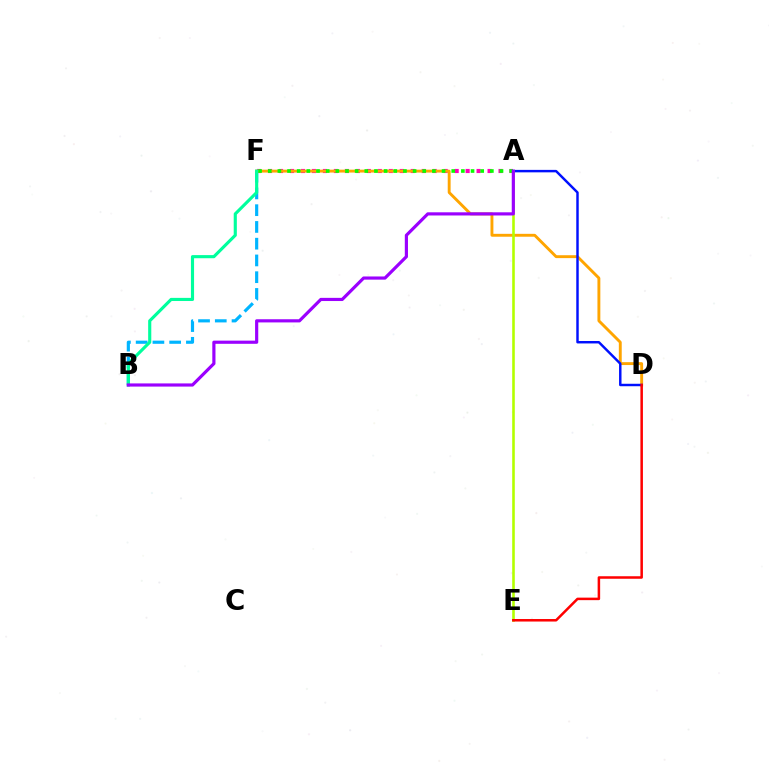{('B', 'F'): [{'color': '#00b5ff', 'line_style': 'dashed', 'thickness': 2.28}, {'color': '#00ff9d', 'line_style': 'solid', 'thickness': 2.25}], ('A', 'F'): [{'color': '#ff00bd', 'line_style': 'dotted', 'thickness': 2.98}, {'color': '#08ff00', 'line_style': 'dotted', 'thickness': 2.62}], ('D', 'F'): [{'color': '#ffa500', 'line_style': 'solid', 'thickness': 2.08}], ('A', 'D'): [{'color': '#0010ff', 'line_style': 'solid', 'thickness': 1.77}], ('A', 'E'): [{'color': '#b3ff00', 'line_style': 'solid', 'thickness': 1.87}], ('D', 'E'): [{'color': '#ff0000', 'line_style': 'solid', 'thickness': 1.81}], ('A', 'B'): [{'color': '#9b00ff', 'line_style': 'solid', 'thickness': 2.28}]}